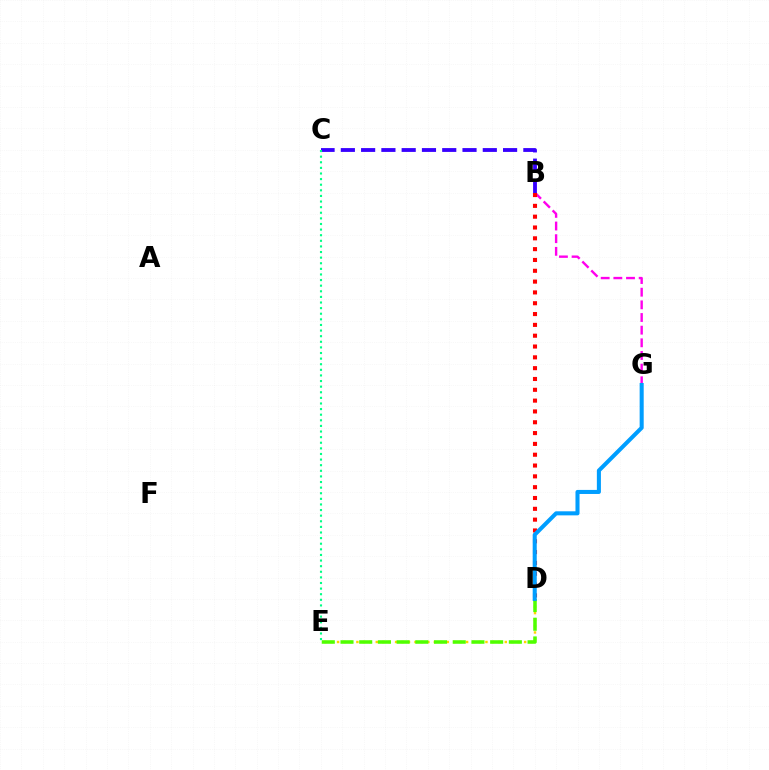{('D', 'E'): [{'color': '#ffd500', 'line_style': 'dotted', 'thickness': 1.75}, {'color': '#4fff00', 'line_style': 'dashed', 'thickness': 2.54}], ('B', 'G'): [{'color': '#ff00ed', 'line_style': 'dashed', 'thickness': 1.72}], ('B', 'D'): [{'color': '#ff0000', 'line_style': 'dotted', 'thickness': 2.94}], ('B', 'C'): [{'color': '#3700ff', 'line_style': 'dashed', 'thickness': 2.75}], ('D', 'G'): [{'color': '#009eff', 'line_style': 'solid', 'thickness': 2.92}], ('C', 'E'): [{'color': '#00ff86', 'line_style': 'dotted', 'thickness': 1.52}]}